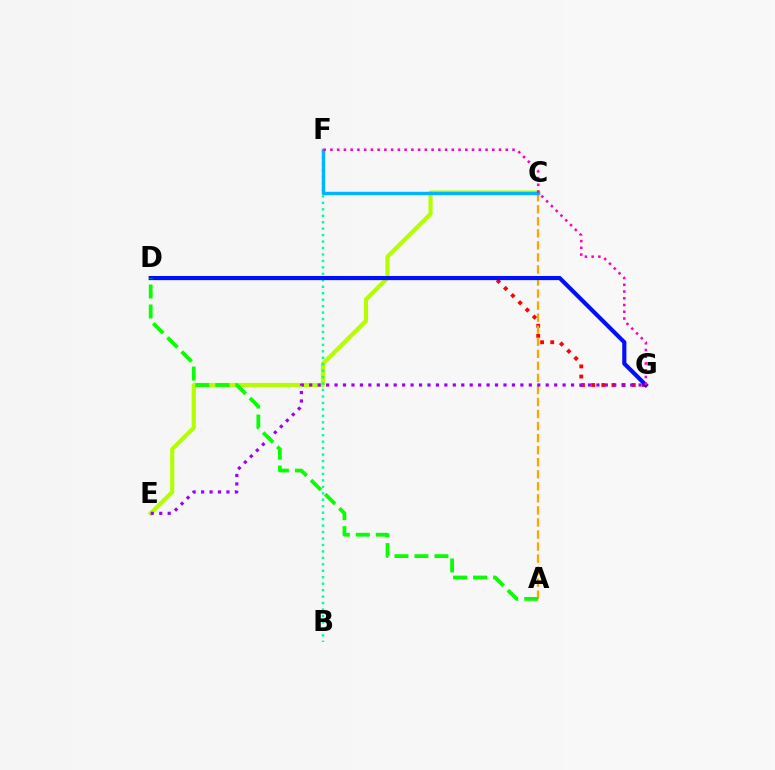{('C', 'E'): [{'color': '#b3ff00', 'line_style': 'solid', 'thickness': 2.99}], ('B', 'F'): [{'color': '#00ff9d', 'line_style': 'dotted', 'thickness': 1.75}], ('D', 'G'): [{'color': '#ff0000', 'line_style': 'dotted', 'thickness': 2.76}, {'color': '#0010ff', 'line_style': 'solid', 'thickness': 2.98}], ('A', 'C'): [{'color': '#ffa500', 'line_style': 'dashed', 'thickness': 1.64}], ('C', 'F'): [{'color': '#00b5ff', 'line_style': 'solid', 'thickness': 2.48}], ('E', 'G'): [{'color': '#9b00ff', 'line_style': 'dotted', 'thickness': 2.29}], ('A', 'D'): [{'color': '#08ff00', 'line_style': 'dashed', 'thickness': 2.72}], ('F', 'G'): [{'color': '#ff00bd', 'line_style': 'dotted', 'thickness': 1.83}]}